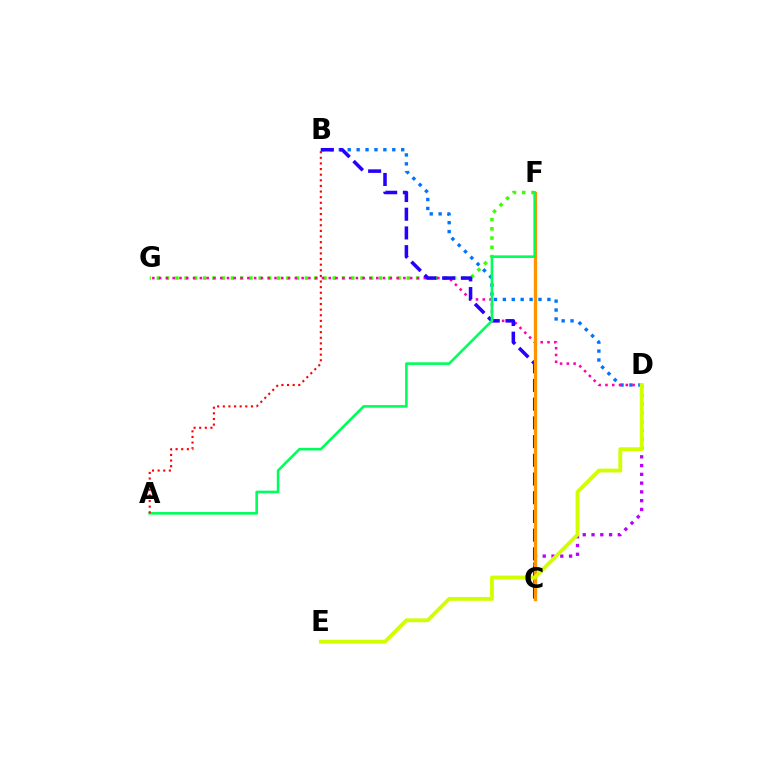{('B', 'D'): [{'color': '#0074ff', 'line_style': 'dotted', 'thickness': 2.42}], ('C', 'F'): [{'color': '#00fff6', 'line_style': 'solid', 'thickness': 1.86}, {'color': '#ff9400', 'line_style': 'solid', 'thickness': 2.39}], ('F', 'G'): [{'color': '#3dff00', 'line_style': 'dotted', 'thickness': 2.52}], ('C', 'D'): [{'color': '#b900ff', 'line_style': 'dotted', 'thickness': 2.38}], ('D', 'G'): [{'color': '#ff00ac', 'line_style': 'dotted', 'thickness': 1.84}], ('B', 'C'): [{'color': '#2500ff', 'line_style': 'dashed', 'thickness': 2.54}], ('A', 'F'): [{'color': '#00ff5c', 'line_style': 'solid', 'thickness': 1.88}], ('D', 'E'): [{'color': '#d1ff00', 'line_style': 'solid', 'thickness': 2.76}], ('A', 'B'): [{'color': '#ff0000', 'line_style': 'dotted', 'thickness': 1.53}]}